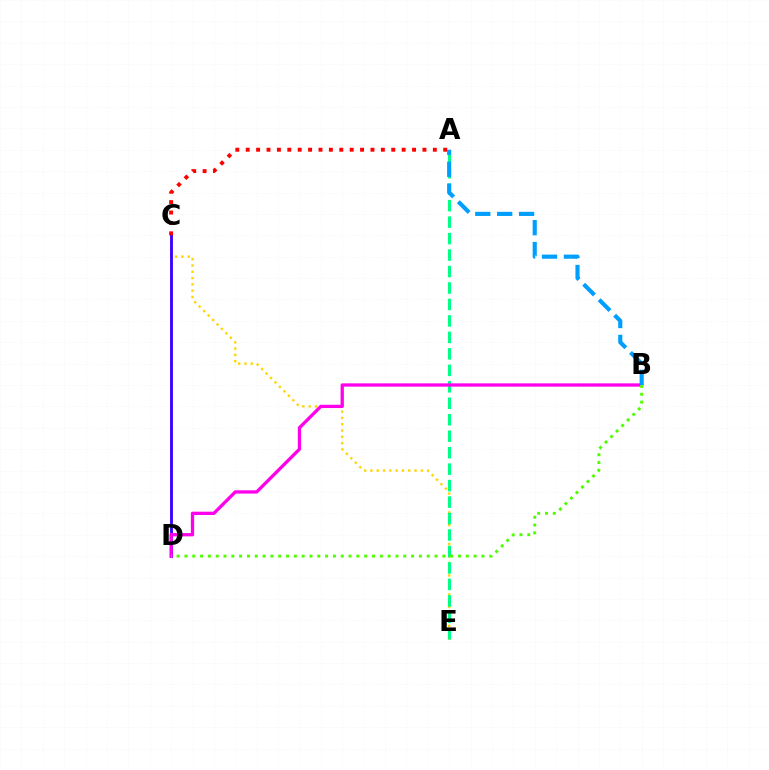{('C', 'E'): [{'color': '#ffd500', 'line_style': 'dotted', 'thickness': 1.71}], ('A', 'E'): [{'color': '#00ff86', 'line_style': 'dashed', 'thickness': 2.24}], ('C', 'D'): [{'color': '#3700ff', 'line_style': 'solid', 'thickness': 2.04}], ('A', 'C'): [{'color': '#ff0000', 'line_style': 'dotted', 'thickness': 2.82}], ('B', 'D'): [{'color': '#ff00ed', 'line_style': 'solid', 'thickness': 2.37}, {'color': '#4fff00', 'line_style': 'dotted', 'thickness': 2.12}], ('A', 'B'): [{'color': '#009eff', 'line_style': 'dashed', 'thickness': 2.98}]}